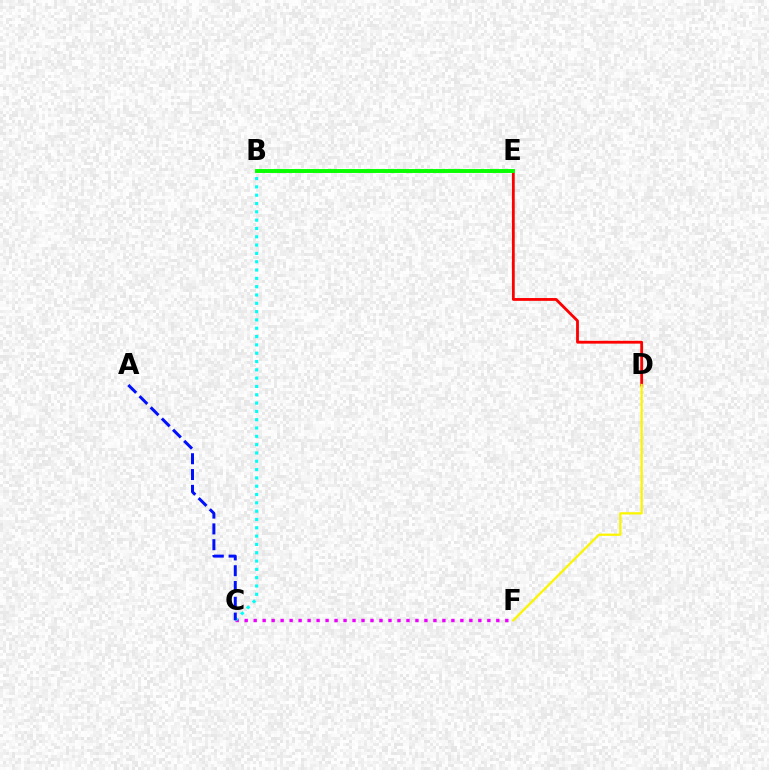{('C', 'F'): [{'color': '#ee00ff', 'line_style': 'dotted', 'thickness': 2.44}], ('D', 'E'): [{'color': '#ff0000', 'line_style': 'solid', 'thickness': 2.02}], ('B', 'C'): [{'color': '#00fff6', 'line_style': 'dotted', 'thickness': 2.26}], ('A', 'C'): [{'color': '#0010ff', 'line_style': 'dashed', 'thickness': 2.15}], ('D', 'F'): [{'color': '#fcf500', 'line_style': 'solid', 'thickness': 1.63}], ('B', 'E'): [{'color': '#08ff00', 'line_style': 'solid', 'thickness': 2.82}]}